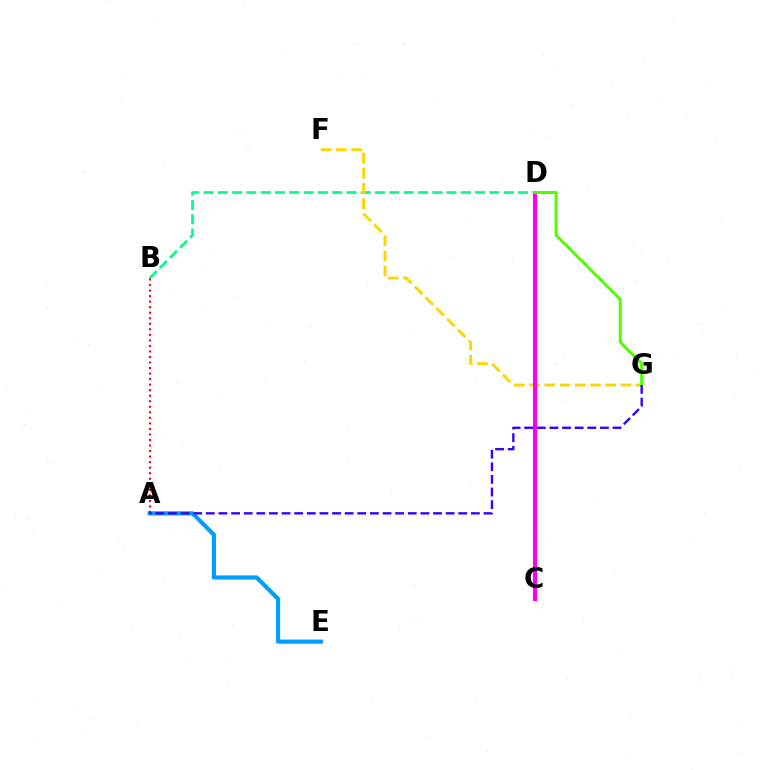{('A', 'E'): [{'color': '#009eff', 'line_style': 'solid', 'thickness': 3.0}], ('B', 'D'): [{'color': '#00ff86', 'line_style': 'dashed', 'thickness': 1.94}], ('F', 'G'): [{'color': '#ffd500', 'line_style': 'dashed', 'thickness': 2.07}], ('C', 'D'): [{'color': '#ff00ed', 'line_style': 'solid', 'thickness': 2.96}], ('D', 'G'): [{'color': '#4fff00', 'line_style': 'solid', 'thickness': 2.15}], ('A', 'B'): [{'color': '#ff0000', 'line_style': 'dotted', 'thickness': 1.5}], ('A', 'G'): [{'color': '#3700ff', 'line_style': 'dashed', 'thickness': 1.71}]}